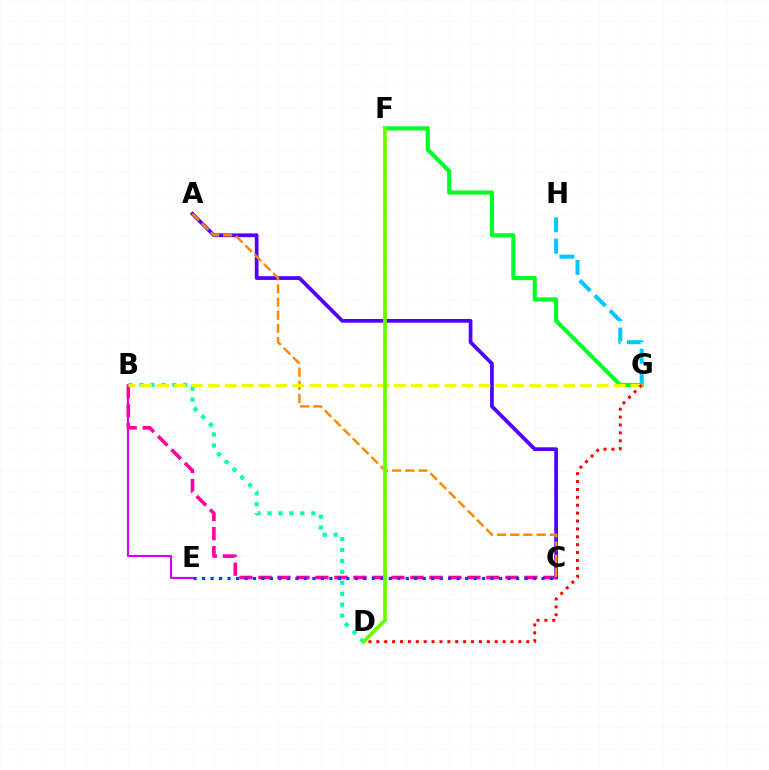{('B', 'E'): [{'color': '#d600ff', 'line_style': 'solid', 'thickness': 1.55}], ('A', 'C'): [{'color': '#4f00ff', 'line_style': 'solid', 'thickness': 2.69}, {'color': '#ff8800', 'line_style': 'dashed', 'thickness': 1.79}], ('G', 'H'): [{'color': '#00c7ff', 'line_style': 'dashed', 'thickness': 2.9}], ('F', 'G'): [{'color': '#00ff27', 'line_style': 'solid', 'thickness': 2.98}], ('B', 'D'): [{'color': '#00ffaf', 'line_style': 'dotted', 'thickness': 2.97}], ('B', 'C'): [{'color': '#ff00a0', 'line_style': 'dashed', 'thickness': 2.58}], ('B', 'G'): [{'color': '#eeff00', 'line_style': 'dashed', 'thickness': 2.3}], ('D', 'G'): [{'color': '#ff0000', 'line_style': 'dotted', 'thickness': 2.14}], ('C', 'E'): [{'color': '#003fff', 'line_style': 'dotted', 'thickness': 2.31}], ('D', 'F'): [{'color': '#66ff00', 'line_style': 'solid', 'thickness': 2.7}]}